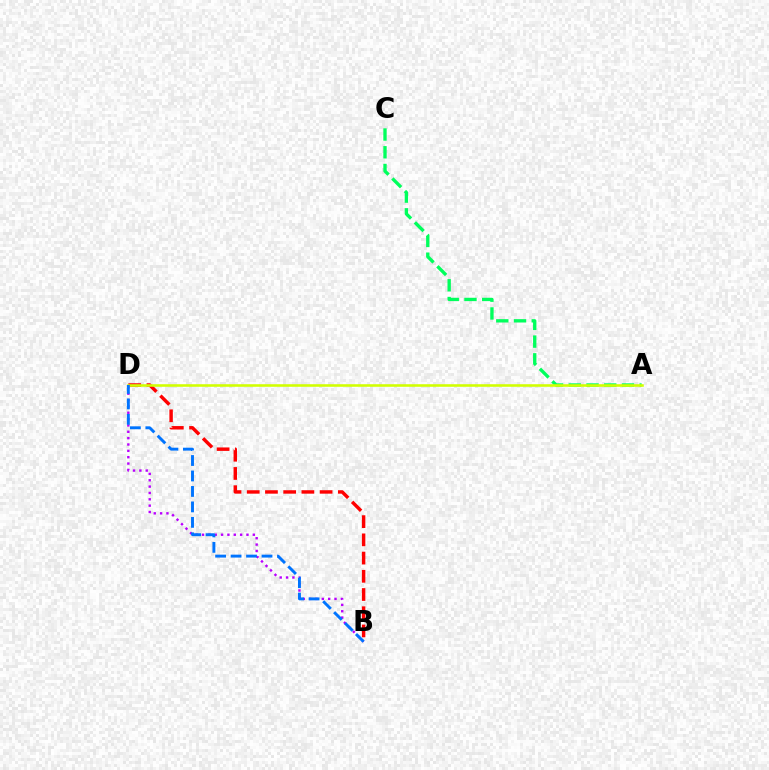{('A', 'C'): [{'color': '#00ff5c', 'line_style': 'dashed', 'thickness': 2.41}], ('B', 'D'): [{'color': '#ff0000', 'line_style': 'dashed', 'thickness': 2.48}, {'color': '#b900ff', 'line_style': 'dotted', 'thickness': 1.73}, {'color': '#0074ff', 'line_style': 'dashed', 'thickness': 2.1}], ('A', 'D'): [{'color': '#d1ff00', 'line_style': 'solid', 'thickness': 1.85}]}